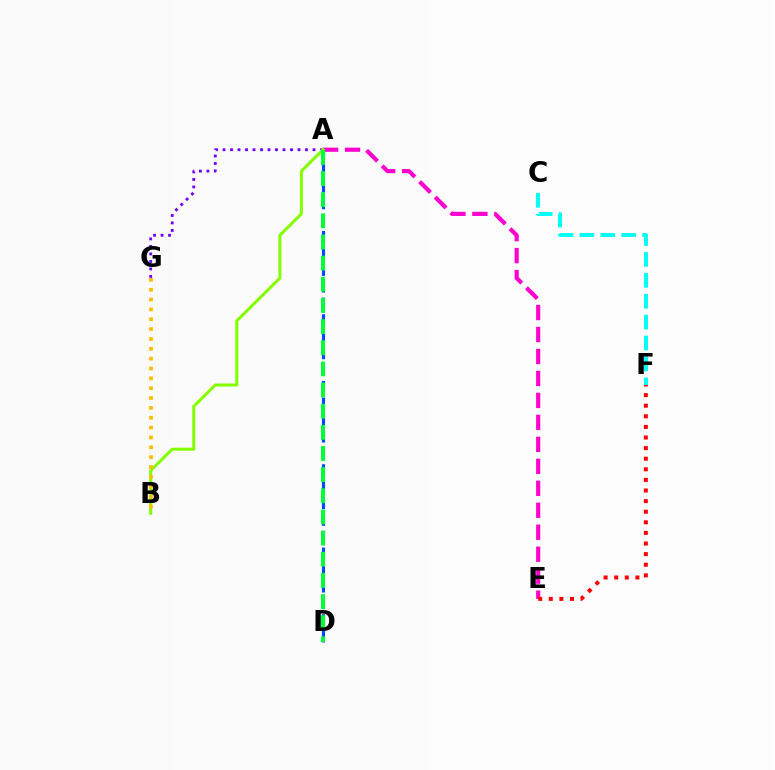{('A', 'E'): [{'color': '#ff00cf', 'line_style': 'dashed', 'thickness': 2.98}], ('E', 'F'): [{'color': '#ff0000', 'line_style': 'dotted', 'thickness': 2.88}], ('A', 'G'): [{'color': '#7200ff', 'line_style': 'dotted', 'thickness': 2.04}], ('A', 'D'): [{'color': '#004bff', 'line_style': 'dashed', 'thickness': 2.26}, {'color': '#00ff39', 'line_style': 'dashed', 'thickness': 2.87}], ('A', 'B'): [{'color': '#84ff00', 'line_style': 'solid', 'thickness': 2.18}], ('B', 'G'): [{'color': '#ffbd00', 'line_style': 'dotted', 'thickness': 2.68}], ('C', 'F'): [{'color': '#00fff6', 'line_style': 'dashed', 'thickness': 2.84}]}